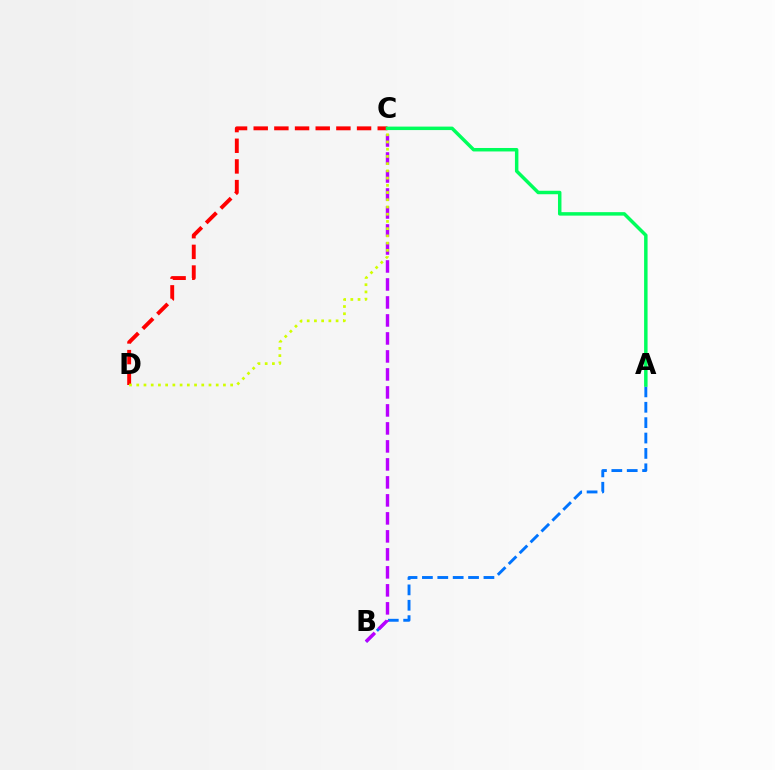{('C', 'D'): [{'color': '#ff0000', 'line_style': 'dashed', 'thickness': 2.81}, {'color': '#d1ff00', 'line_style': 'dotted', 'thickness': 1.96}], ('A', 'B'): [{'color': '#0074ff', 'line_style': 'dashed', 'thickness': 2.09}], ('B', 'C'): [{'color': '#b900ff', 'line_style': 'dashed', 'thickness': 2.44}], ('A', 'C'): [{'color': '#00ff5c', 'line_style': 'solid', 'thickness': 2.5}]}